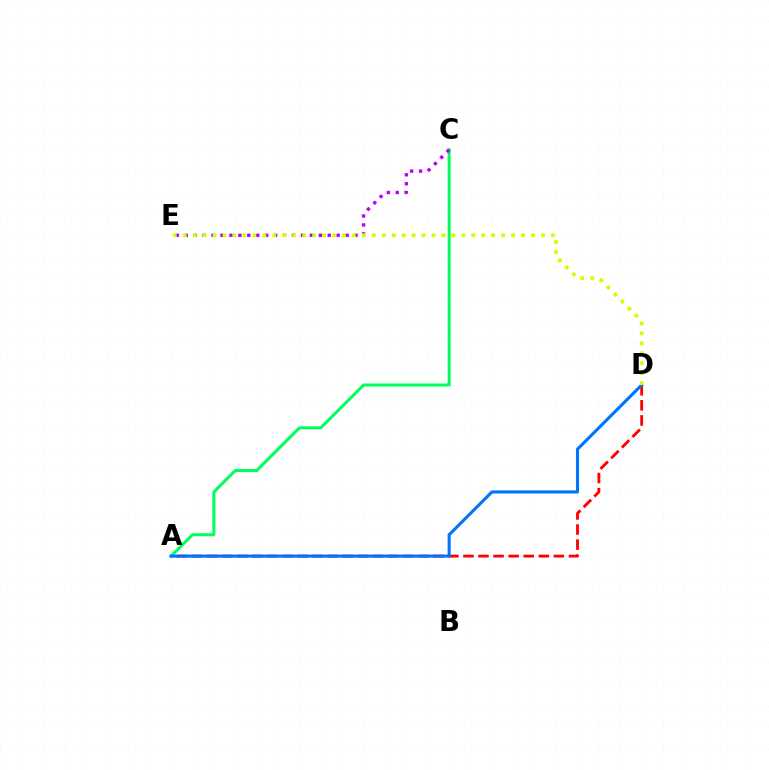{('A', 'D'): [{'color': '#ff0000', 'line_style': 'dashed', 'thickness': 2.05}, {'color': '#0074ff', 'line_style': 'solid', 'thickness': 2.23}], ('A', 'C'): [{'color': '#00ff5c', 'line_style': 'solid', 'thickness': 2.18}], ('C', 'E'): [{'color': '#b900ff', 'line_style': 'dotted', 'thickness': 2.43}], ('D', 'E'): [{'color': '#d1ff00', 'line_style': 'dotted', 'thickness': 2.7}]}